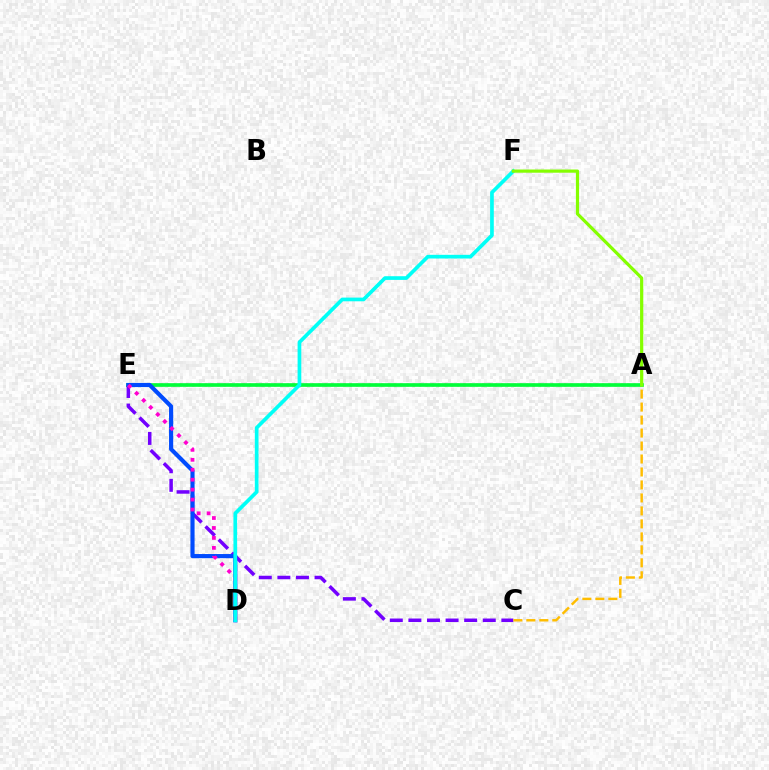{('C', 'E'): [{'color': '#7200ff', 'line_style': 'dashed', 'thickness': 2.53}], ('A', 'C'): [{'color': '#ffbd00', 'line_style': 'dashed', 'thickness': 1.76}], ('A', 'E'): [{'color': '#ff0000', 'line_style': 'dotted', 'thickness': 1.71}, {'color': '#00ff39', 'line_style': 'solid', 'thickness': 2.63}], ('D', 'E'): [{'color': '#004bff', 'line_style': 'solid', 'thickness': 2.99}, {'color': '#ff00cf', 'line_style': 'dotted', 'thickness': 2.7}], ('D', 'F'): [{'color': '#00fff6', 'line_style': 'solid', 'thickness': 2.65}], ('A', 'F'): [{'color': '#84ff00', 'line_style': 'solid', 'thickness': 2.3}]}